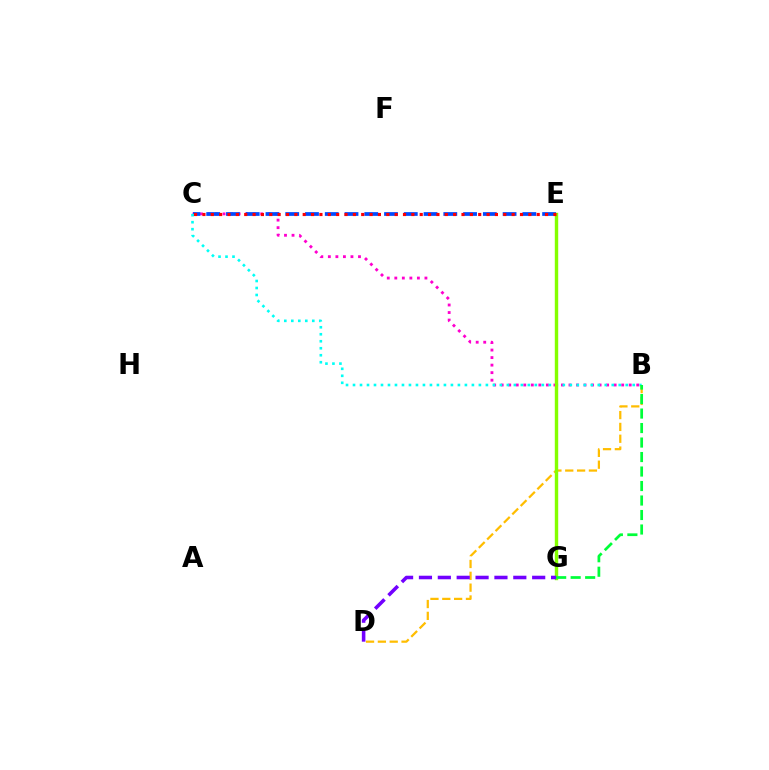{('B', 'C'): [{'color': '#ff00cf', 'line_style': 'dotted', 'thickness': 2.05}, {'color': '#00fff6', 'line_style': 'dotted', 'thickness': 1.9}], ('C', 'E'): [{'color': '#004bff', 'line_style': 'dashed', 'thickness': 2.68}, {'color': '#ff0000', 'line_style': 'dotted', 'thickness': 2.27}], ('B', 'D'): [{'color': '#ffbd00', 'line_style': 'dashed', 'thickness': 1.61}], ('E', 'G'): [{'color': '#84ff00', 'line_style': 'solid', 'thickness': 2.45}], ('B', 'G'): [{'color': '#00ff39', 'line_style': 'dashed', 'thickness': 1.97}], ('D', 'G'): [{'color': '#7200ff', 'line_style': 'dashed', 'thickness': 2.56}]}